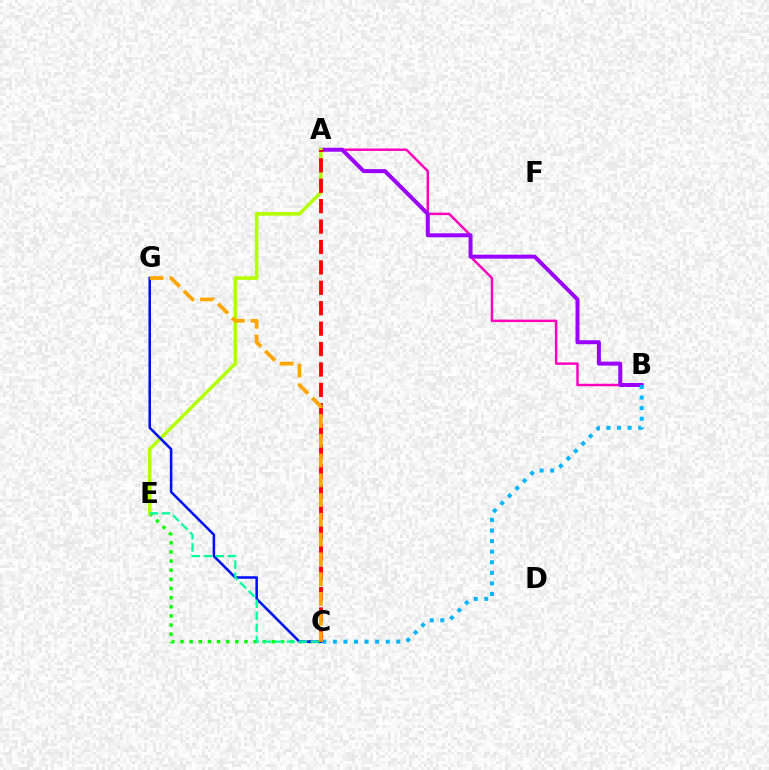{('A', 'B'): [{'color': '#ff00bd', 'line_style': 'solid', 'thickness': 1.77}, {'color': '#9b00ff', 'line_style': 'solid', 'thickness': 2.86}], ('C', 'E'): [{'color': '#08ff00', 'line_style': 'dotted', 'thickness': 2.48}, {'color': '#00ff9d', 'line_style': 'dashed', 'thickness': 1.63}], ('A', 'E'): [{'color': '#b3ff00', 'line_style': 'solid', 'thickness': 2.55}], ('B', 'C'): [{'color': '#00b5ff', 'line_style': 'dotted', 'thickness': 2.87}], ('C', 'G'): [{'color': '#0010ff', 'line_style': 'solid', 'thickness': 1.83}, {'color': '#ffa500', 'line_style': 'dashed', 'thickness': 2.69}], ('A', 'C'): [{'color': '#ff0000', 'line_style': 'dashed', 'thickness': 2.77}]}